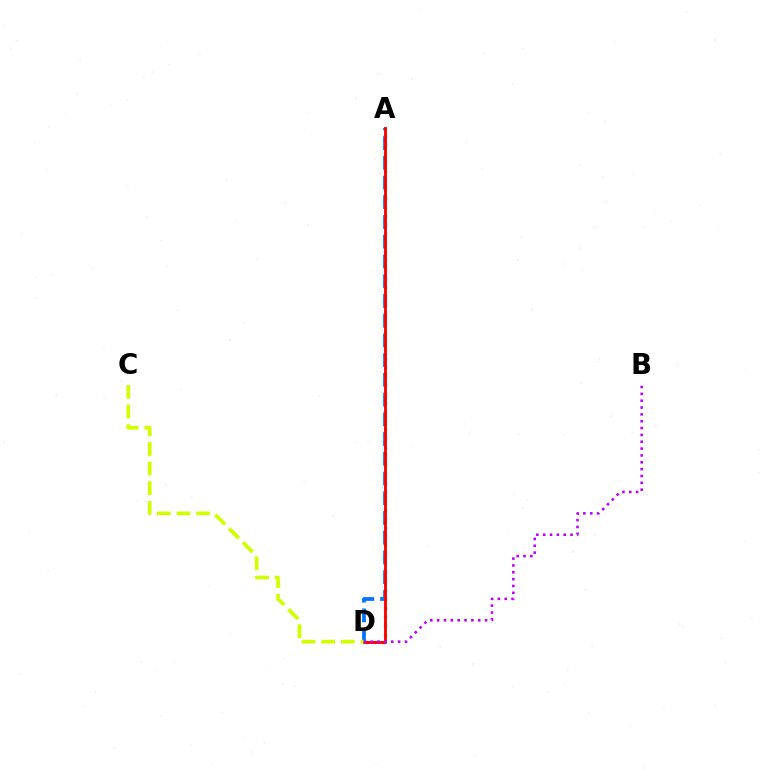{('A', 'D'): [{'color': '#0074ff', 'line_style': 'dashed', 'thickness': 2.68}, {'color': '#00ff5c', 'line_style': 'dotted', 'thickness': 2.42}, {'color': '#ff0000', 'line_style': 'solid', 'thickness': 2.07}], ('C', 'D'): [{'color': '#d1ff00', 'line_style': 'dashed', 'thickness': 2.67}], ('B', 'D'): [{'color': '#b900ff', 'line_style': 'dotted', 'thickness': 1.86}]}